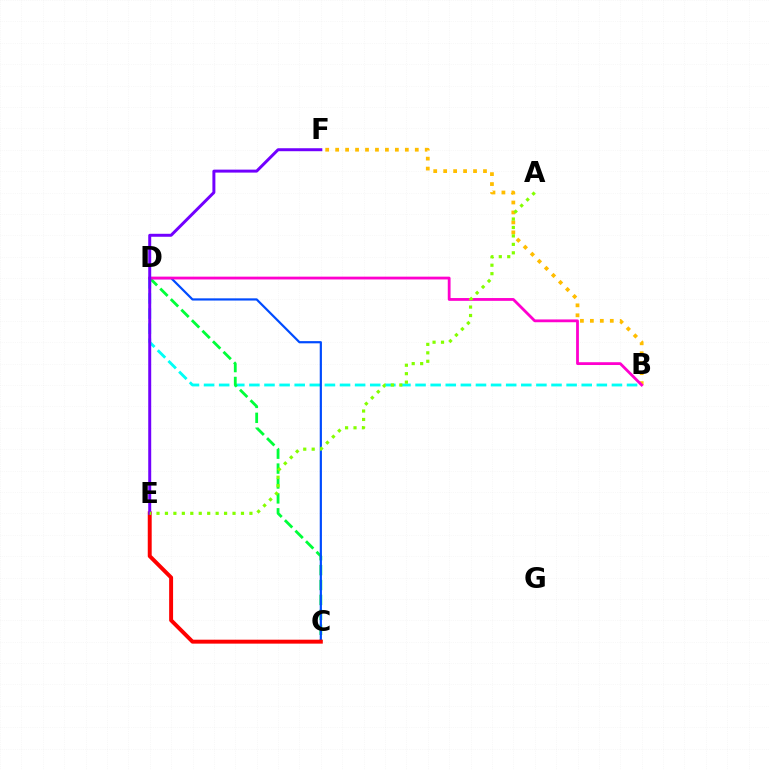{('B', 'F'): [{'color': '#ffbd00', 'line_style': 'dotted', 'thickness': 2.7}], ('B', 'D'): [{'color': '#00fff6', 'line_style': 'dashed', 'thickness': 2.05}, {'color': '#ff00cf', 'line_style': 'solid', 'thickness': 2.02}], ('C', 'D'): [{'color': '#00ff39', 'line_style': 'dashed', 'thickness': 2.02}, {'color': '#004bff', 'line_style': 'solid', 'thickness': 1.58}], ('C', 'E'): [{'color': '#ff0000', 'line_style': 'solid', 'thickness': 2.84}], ('E', 'F'): [{'color': '#7200ff', 'line_style': 'solid', 'thickness': 2.14}], ('A', 'E'): [{'color': '#84ff00', 'line_style': 'dotted', 'thickness': 2.3}]}